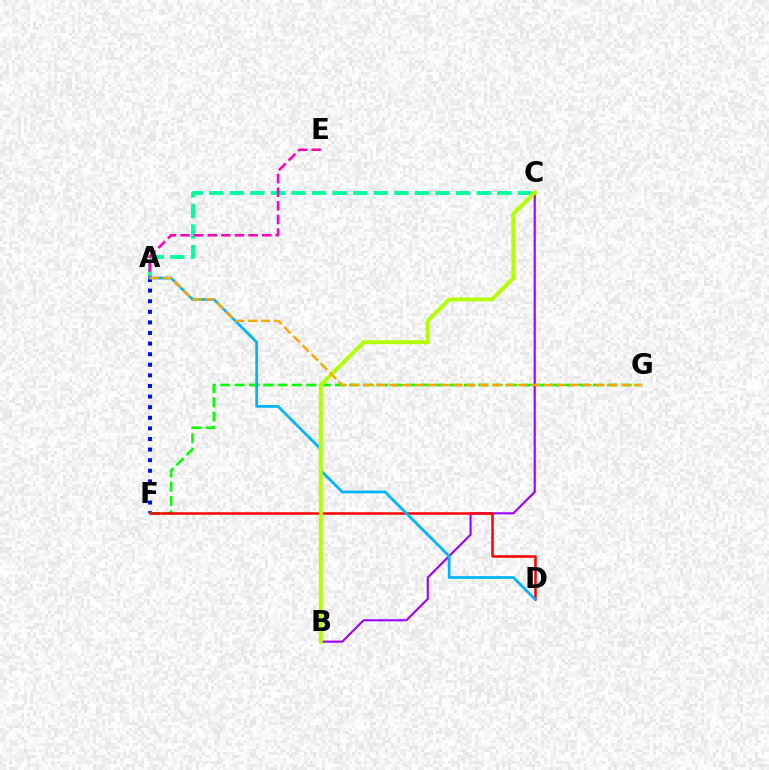{('B', 'C'): [{'color': '#9b00ff', 'line_style': 'solid', 'thickness': 1.52}, {'color': '#b3ff00', 'line_style': 'solid', 'thickness': 2.85}], ('A', 'F'): [{'color': '#0010ff', 'line_style': 'dotted', 'thickness': 2.88}], ('F', 'G'): [{'color': '#08ff00', 'line_style': 'dashed', 'thickness': 1.95}], ('A', 'C'): [{'color': '#00ff9d', 'line_style': 'dashed', 'thickness': 2.79}], ('D', 'F'): [{'color': '#ff0000', 'line_style': 'solid', 'thickness': 1.81}], ('A', 'E'): [{'color': '#ff00bd', 'line_style': 'dashed', 'thickness': 1.85}], ('A', 'D'): [{'color': '#00b5ff', 'line_style': 'solid', 'thickness': 1.99}], ('A', 'G'): [{'color': '#ffa500', 'line_style': 'dashed', 'thickness': 1.75}]}